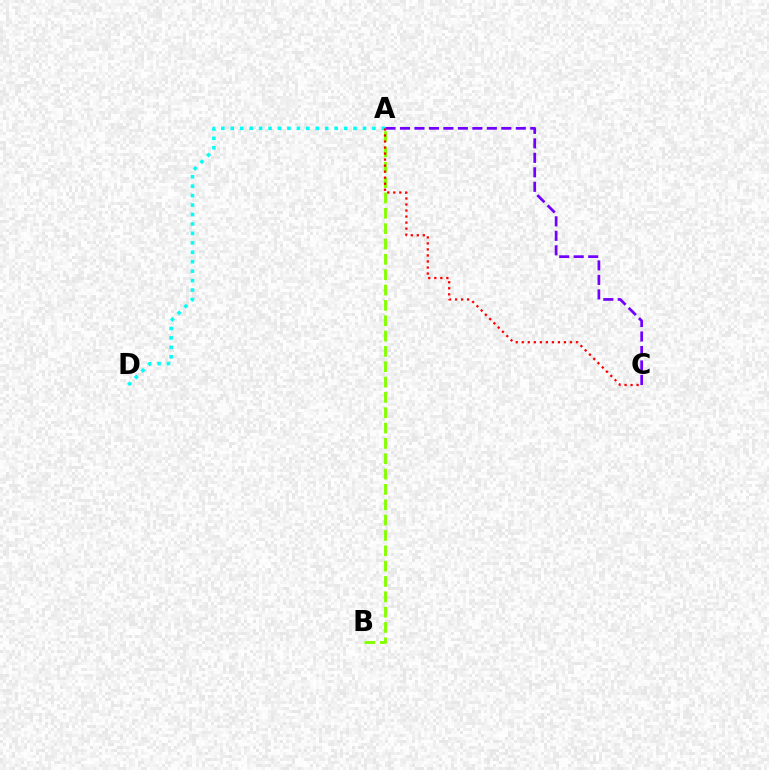{('A', 'D'): [{'color': '#00fff6', 'line_style': 'dotted', 'thickness': 2.57}], ('A', 'B'): [{'color': '#84ff00', 'line_style': 'dashed', 'thickness': 2.08}], ('A', 'C'): [{'color': '#7200ff', 'line_style': 'dashed', 'thickness': 1.97}, {'color': '#ff0000', 'line_style': 'dotted', 'thickness': 1.64}]}